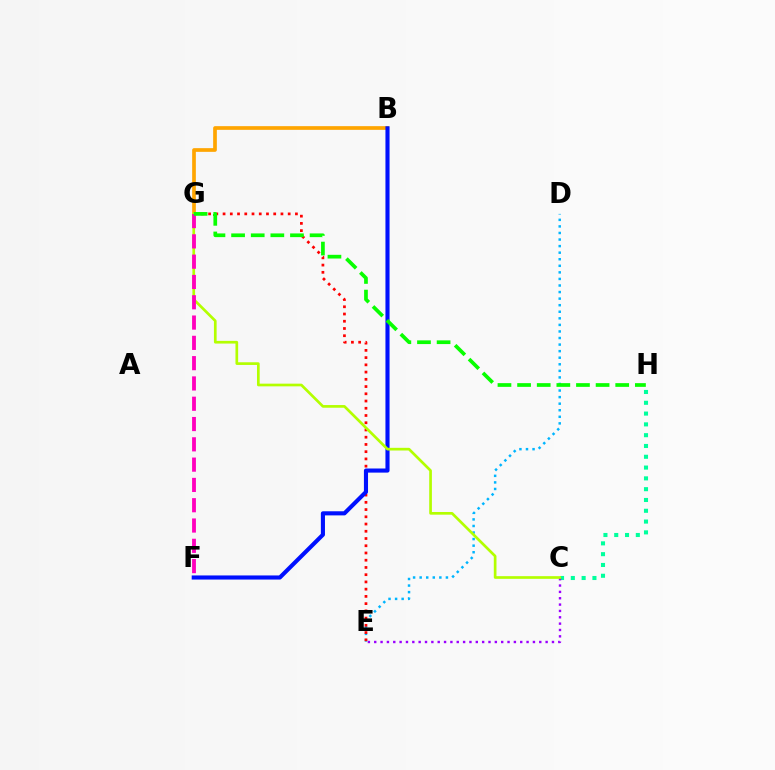{('D', 'E'): [{'color': '#00b5ff', 'line_style': 'dotted', 'thickness': 1.78}], ('E', 'G'): [{'color': '#ff0000', 'line_style': 'dotted', 'thickness': 1.97}], ('C', 'H'): [{'color': '#00ff9d', 'line_style': 'dotted', 'thickness': 2.93}], ('B', 'G'): [{'color': '#ffa500', 'line_style': 'solid', 'thickness': 2.65}], ('C', 'E'): [{'color': '#9b00ff', 'line_style': 'dotted', 'thickness': 1.72}], ('B', 'F'): [{'color': '#0010ff', 'line_style': 'solid', 'thickness': 2.96}], ('C', 'G'): [{'color': '#b3ff00', 'line_style': 'solid', 'thickness': 1.93}], ('F', 'G'): [{'color': '#ff00bd', 'line_style': 'dashed', 'thickness': 2.76}], ('G', 'H'): [{'color': '#08ff00', 'line_style': 'dashed', 'thickness': 2.67}]}